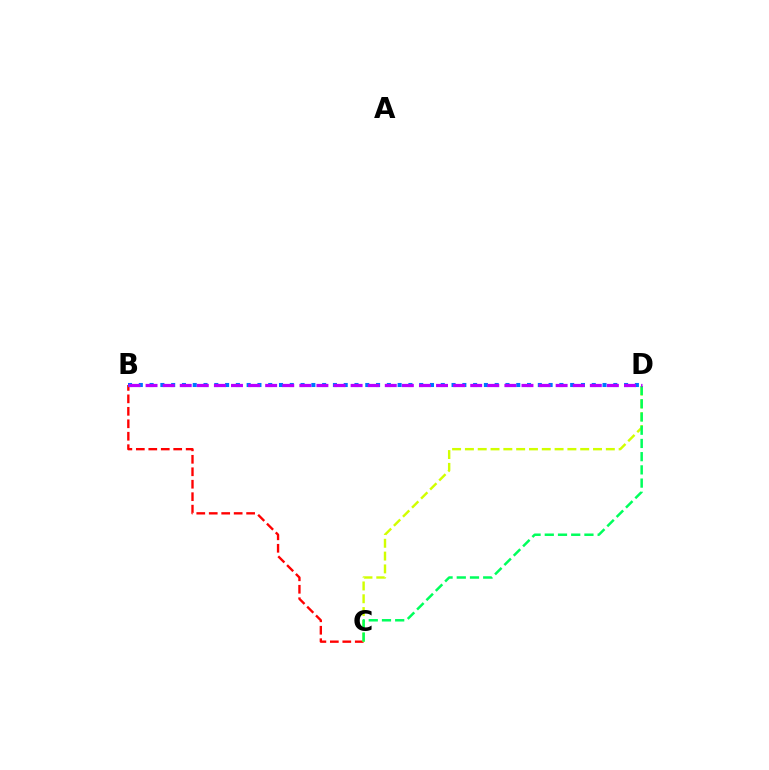{('B', 'C'): [{'color': '#ff0000', 'line_style': 'dashed', 'thickness': 1.69}], ('C', 'D'): [{'color': '#d1ff00', 'line_style': 'dashed', 'thickness': 1.74}, {'color': '#00ff5c', 'line_style': 'dashed', 'thickness': 1.8}], ('B', 'D'): [{'color': '#0074ff', 'line_style': 'dotted', 'thickness': 2.93}, {'color': '#b900ff', 'line_style': 'dashed', 'thickness': 2.32}]}